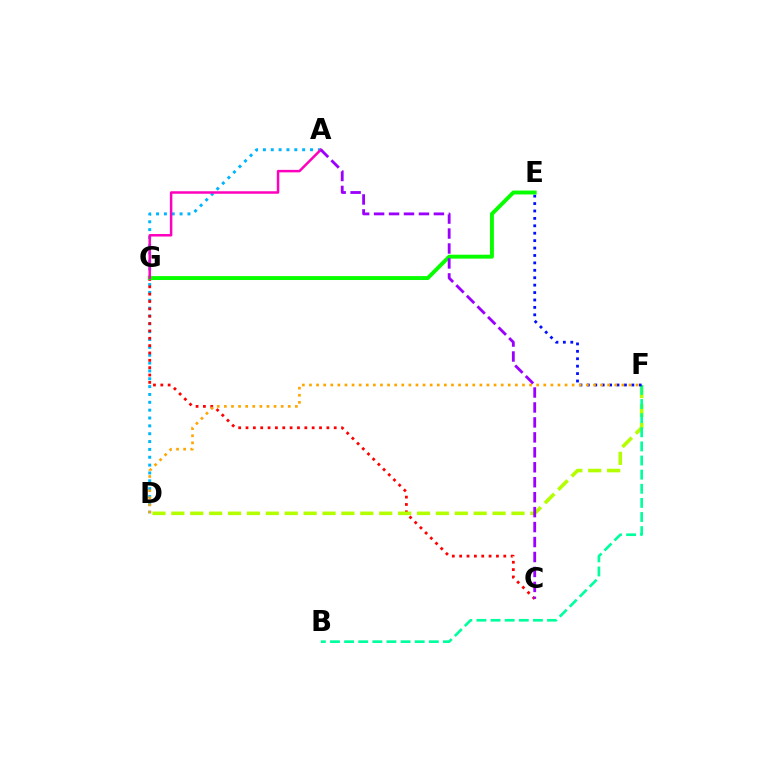{('A', 'D'): [{'color': '#00b5ff', 'line_style': 'dotted', 'thickness': 2.13}], ('C', 'G'): [{'color': '#ff0000', 'line_style': 'dotted', 'thickness': 2.0}], ('D', 'F'): [{'color': '#b3ff00', 'line_style': 'dashed', 'thickness': 2.57}, {'color': '#ffa500', 'line_style': 'dotted', 'thickness': 1.93}], ('B', 'F'): [{'color': '#00ff9d', 'line_style': 'dashed', 'thickness': 1.92}], ('E', 'F'): [{'color': '#0010ff', 'line_style': 'dotted', 'thickness': 2.02}], ('E', 'G'): [{'color': '#08ff00', 'line_style': 'solid', 'thickness': 2.82}], ('A', 'G'): [{'color': '#ff00bd', 'line_style': 'solid', 'thickness': 1.79}], ('A', 'C'): [{'color': '#9b00ff', 'line_style': 'dashed', 'thickness': 2.03}]}